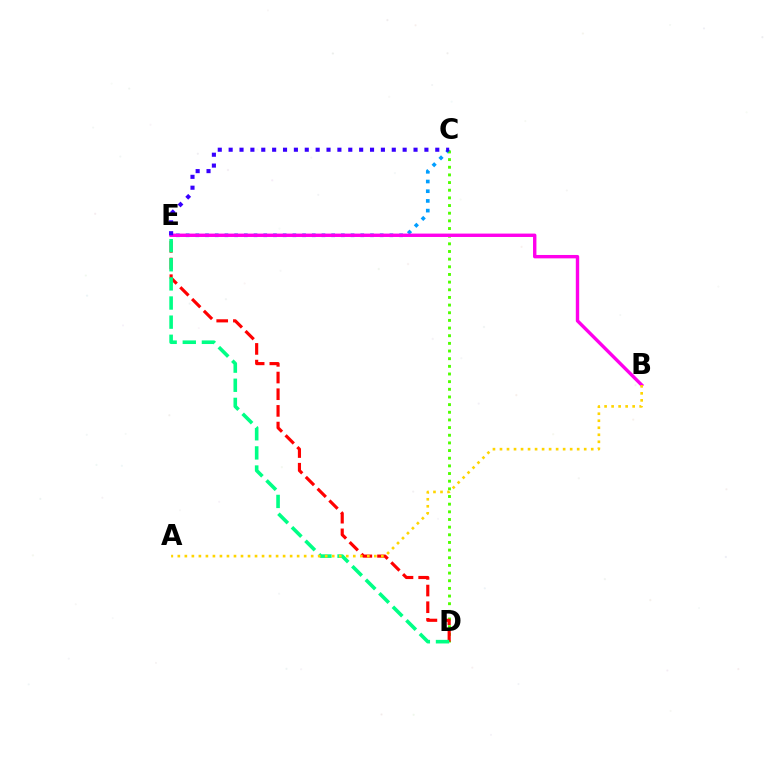{('C', 'E'): [{'color': '#009eff', 'line_style': 'dotted', 'thickness': 2.64}, {'color': '#3700ff', 'line_style': 'dotted', 'thickness': 2.95}], ('C', 'D'): [{'color': '#4fff00', 'line_style': 'dotted', 'thickness': 2.08}], ('D', 'E'): [{'color': '#ff0000', 'line_style': 'dashed', 'thickness': 2.26}, {'color': '#00ff86', 'line_style': 'dashed', 'thickness': 2.6}], ('B', 'E'): [{'color': '#ff00ed', 'line_style': 'solid', 'thickness': 2.44}], ('A', 'B'): [{'color': '#ffd500', 'line_style': 'dotted', 'thickness': 1.91}]}